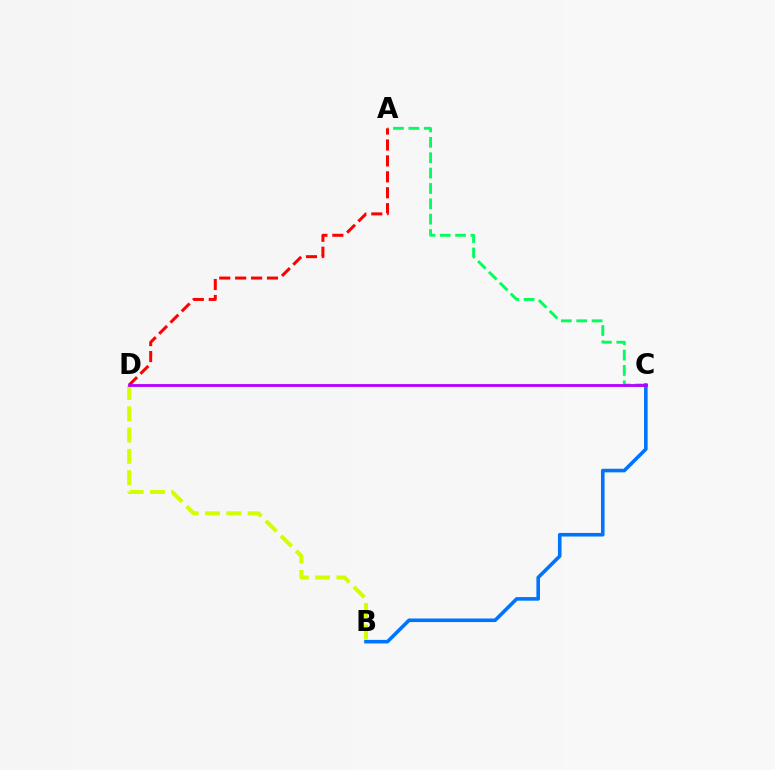{('A', 'C'): [{'color': '#00ff5c', 'line_style': 'dashed', 'thickness': 2.09}], ('A', 'D'): [{'color': '#ff0000', 'line_style': 'dashed', 'thickness': 2.16}], ('B', 'D'): [{'color': '#d1ff00', 'line_style': 'dashed', 'thickness': 2.89}], ('B', 'C'): [{'color': '#0074ff', 'line_style': 'solid', 'thickness': 2.58}], ('C', 'D'): [{'color': '#b900ff', 'line_style': 'solid', 'thickness': 2.04}]}